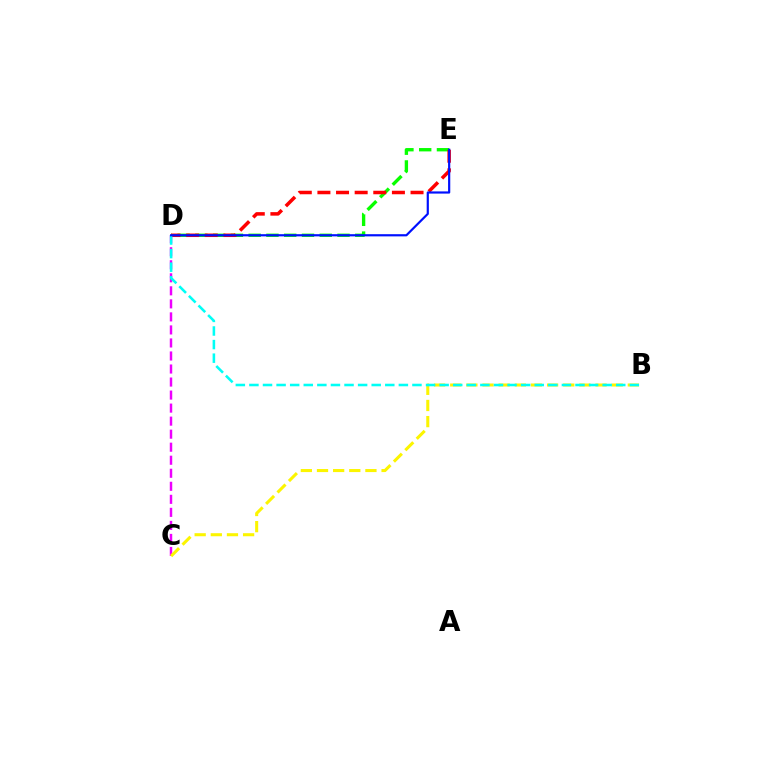{('D', 'E'): [{'color': '#08ff00', 'line_style': 'dashed', 'thickness': 2.41}, {'color': '#ff0000', 'line_style': 'dashed', 'thickness': 2.53}, {'color': '#0010ff', 'line_style': 'solid', 'thickness': 1.58}], ('C', 'D'): [{'color': '#ee00ff', 'line_style': 'dashed', 'thickness': 1.77}], ('B', 'C'): [{'color': '#fcf500', 'line_style': 'dashed', 'thickness': 2.19}], ('B', 'D'): [{'color': '#00fff6', 'line_style': 'dashed', 'thickness': 1.85}]}